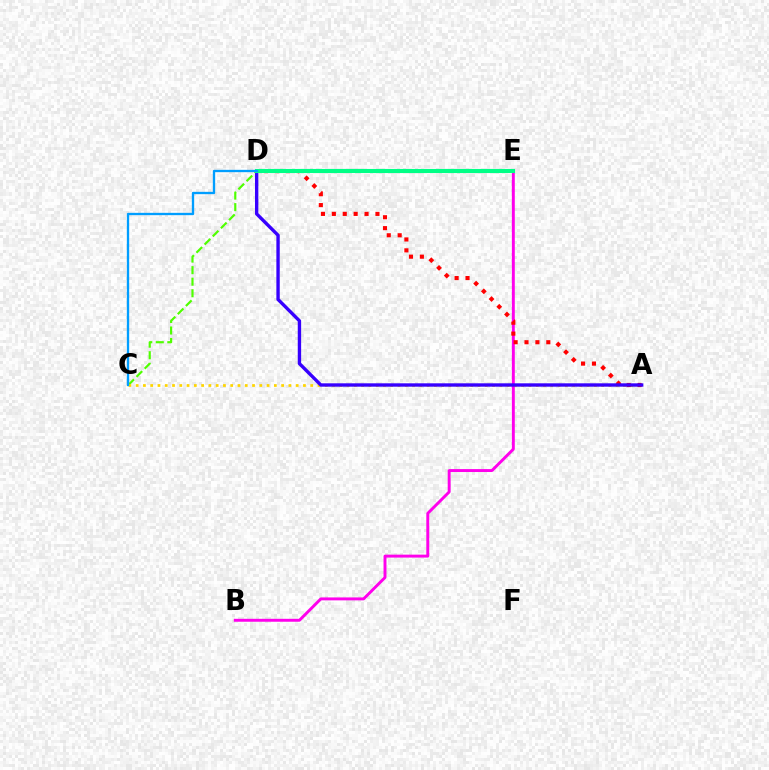{('C', 'D'): [{'color': '#4fff00', 'line_style': 'dashed', 'thickness': 1.57}, {'color': '#009eff', 'line_style': 'solid', 'thickness': 1.68}], ('A', 'C'): [{'color': '#ffd500', 'line_style': 'dotted', 'thickness': 1.98}], ('B', 'E'): [{'color': '#ff00ed', 'line_style': 'solid', 'thickness': 2.11}], ('A', 'D'): [{'color': '#ff0000', 'line_style': 'dotted', 'thickness': 2.96}, {'color': '#3700ff', 'line_style': 'solid', 'thickness': 2.43}], ('D', 'E'): [{'color': '#00ff86', 'line_style': 'solid', 'thickness': 2.95}]}